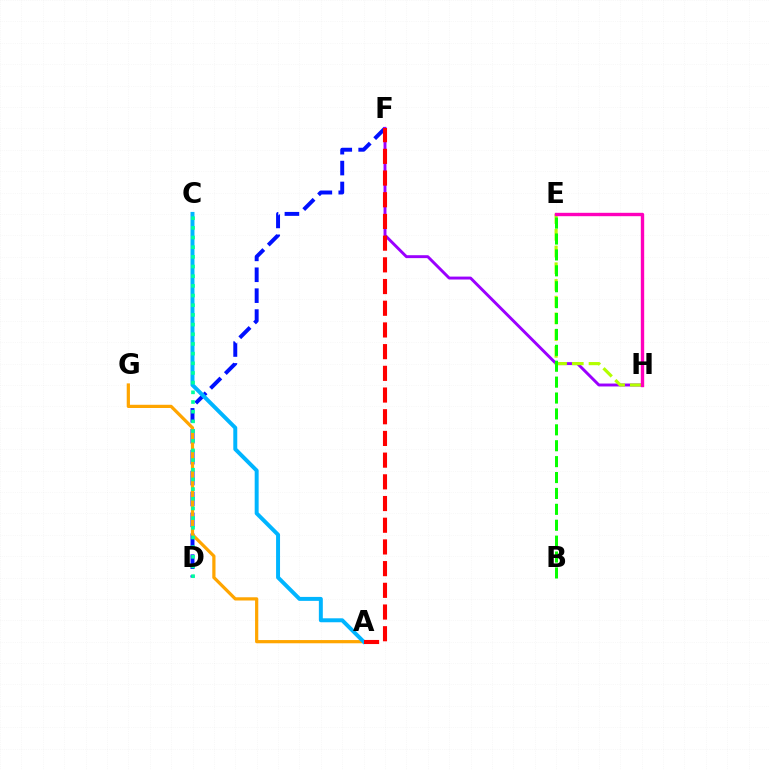{('D', 'F'): [{'color': '#0010ff', 'line_style': 'dashed', 'thickness': 2.84}], ('F', 'H'): [{'color': '#9b00ff', 'line_style': 'solid', 'thickness': 2.1}], ('A', 'G'): [{'color': '#ffa500', 'line_style': 'solid', 'thickness': 2.32}], ('A', 'C'): [{'color': '#00b5ff', 'line_style': 'solid', 'thickness': 2.85}], ('E', 'H'): [{'color': '#b3ff00', 'line_style': 'dashed', 'thickness': 2.27}, {'color': '#ff00bd', 'line_style': 'solid', 'thickness': 2.43}], ('A', 'F'): [{'color': '#ff0000', 'line_style': 'dashed', 'thickness': 2.95}], ('B', 'E'): [{'color': '#08ff00', 'line_style': 'dashed', 'thickness': 2.16}], ('C', 'D'): [{'color': '#00ff9d', 'line_style': 'dotted', 'thickness': 2.63}]}